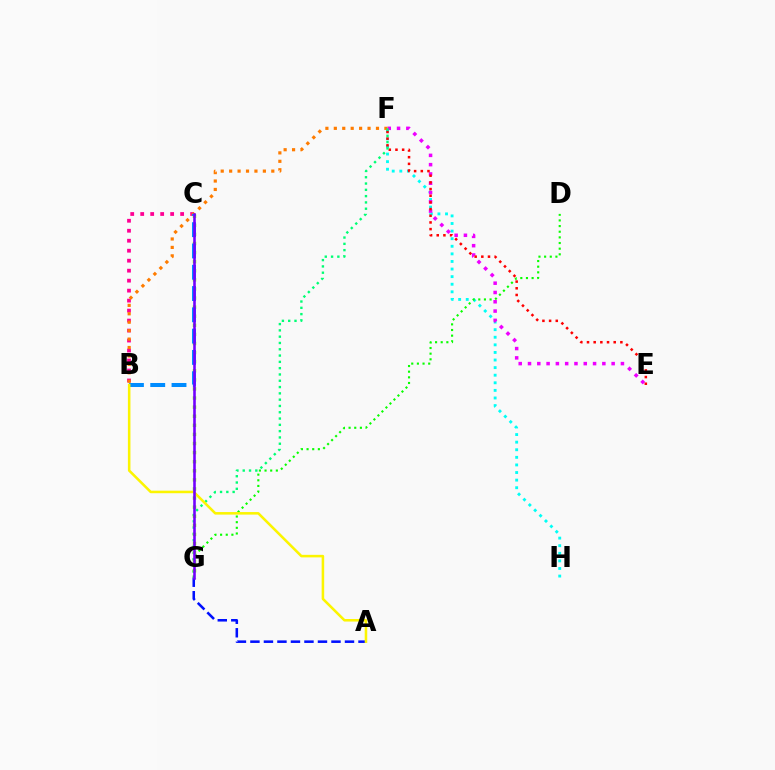{('F', 'H'): [{'color': '#00fff6', 'line_style': 'dotted', 'thickness': 2.06}], ('E', 'F'): [{'color': '#ee00ff', 'line_style': 'dotted', 'thickness': 2.52}, {'color': '#ff0000', 'line_style': 'dotted', 'thickness': 1.81}], ('A', 'G'): [{'color': '#0010ff', 'line_style': 'dashed', 'thickness': 1.84}], ('B', 'C'): [{'color': '#ff0094', 'line_style': 'dotted', 'thickness': 2.71}, {'color': '#008cff', 'line_style': 'dashed', 'thickness': 2.89}], ('B', 'F'): [{'color': '#ff7c00', 'line_style': 'dotted', 'thickness': 2.29}], ('F', 'G'): [{'color': '#00ff74', 'line_style': 'dotted', 'thickness': 1.71}], ('D', 'G'): [{'color': '#08ff00', 'line_style': 'dotted', 'thickness': 1.53}], ('C', 'G'): [{'color': '#84ff00', 'line_style': 'dotted', 'thickness': 2.47}, {'color': '#7200ff', 'line_style': 'solid', 'thickness': 1.86}], ('A', 'B'): [{'color': '#fcf500', 'line_style': 'solid', 'thickness': 1.84}]}